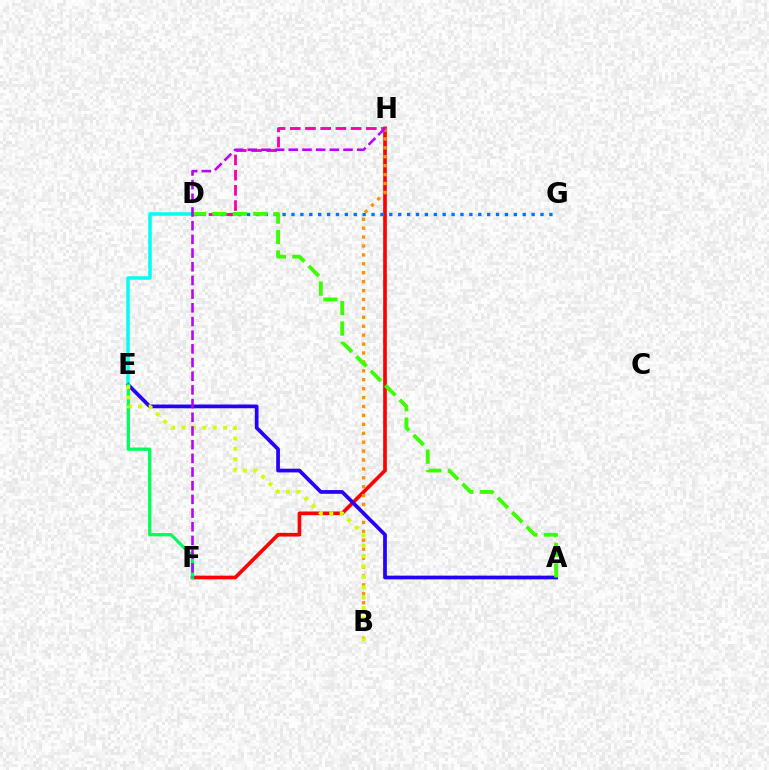{('F', 'H'): [{'color': '#ff0000', 'line_style': 'solid', 'thickness': 2.64}, {'color': '#b900ff', 'line_style': 'dashed', 'thickness': 1.86}], ('D', 'G'): [{'color': '#0074ff', 'line_style': 'dotted', 'thickness': 2.42}], ('D', 'E'): [{'color': '#00fff6', 'line_style': 'solid', 'thickness': 2.54}], ('B', 'H'): [{'color': '#ff9400', 'line_style': 'dotted', 'thickness': 2.42}], ('D', 'H'): [{'color': '#ff00ac', 'line_style': 'dashed', 'thickness': 2.07}], ('A', 'E'): [{'color': '#2500ff', 'line_style': 'solid', 'thickness': 2.69}], ('E', 'F'): [{'color': '#00ff5c', 'line_style': 'solid', 'thickness': 2.36}], ('A', 'D'): [{'color': '#3dff00', 'line_style': 'dashed', 'thickness': 2.78}], ('B', 'E'): [{'color': '#d1ff00', 'line_style': 'dotted', 'thickness': 2.83}]}